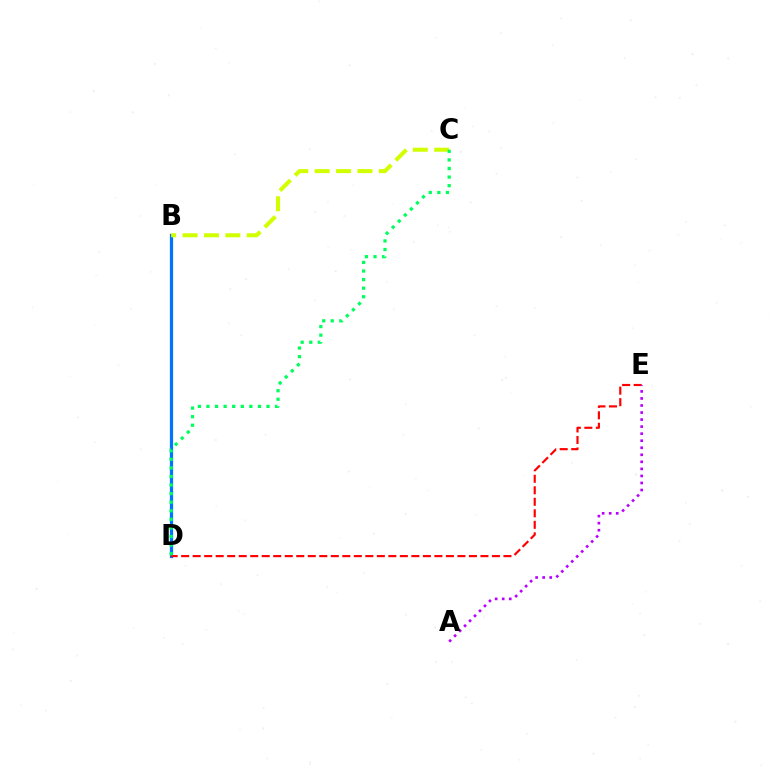{('B', 'D'): [{'color': '#0074ff', 'line_style': 'solid', 'thickness': 2.33}], ('D', 'E'): [{'color': '#ff0000', 'line_style': 'dashed', 'thickness': 1.56}], ('B', 'C'): [{'color': '#d1ff00', 'line_style': 'dashed', 'thickness': 2.91}], ('A', 'E'): [{'color': '#b900ff', 'line_style': 'dotted', 'thickness': 1.91}], ('C', 'D'): [{'color': '#00ff5c', 'line_style': 'dotted', 'thickness': 2.33}]}